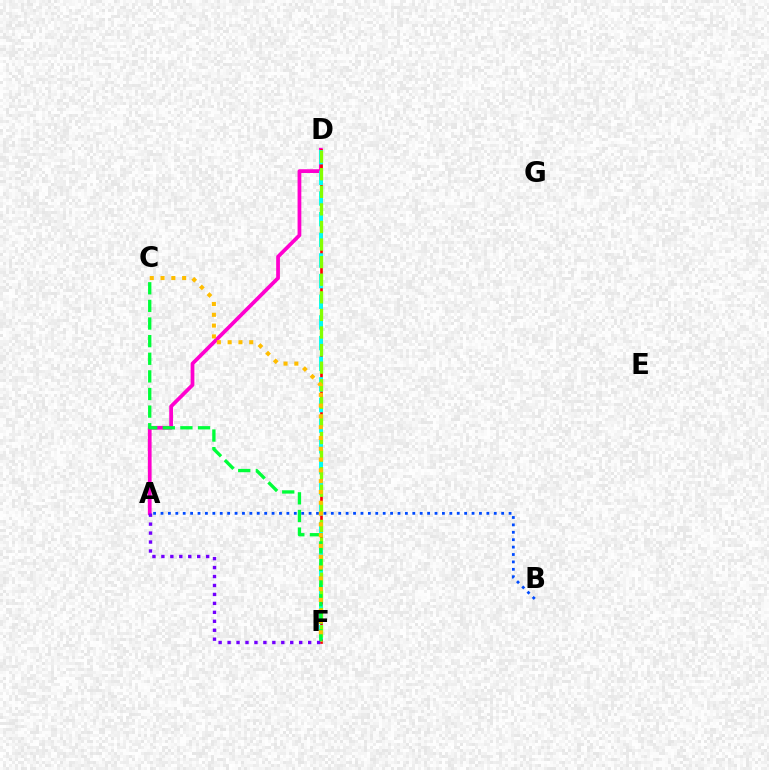{('A', 'D'): [{'color': '#ff00cf', 'line_style': 'solid', 'thickness': 2.7}], ('A', 'B'): [{'color': '#004bff', 'line_style': 'dotted', 'thickness': 2.01}], ('D', 'F'): [{'color': '#ff0000', 'line_style': 'solid', 'thickness': 1.92}, {'color': '#00fff6', 'line_style': 'dashed', 'thickness': 2.81}, {'color': '#84ff00', 'line_style': 'dashed', 'thickness': 2.39}], ('C', 'F'): [{'color': '#00ff39', 'line_style': 'dashed', 'thickness': 2.39}, {'color': '#ffbd00', 'line_style': 'dotted', 'thickness': 2.93}], ('A', 'F'): [{'color': '#7200ff', 'line_style': 'dotted', 'thickness': 2.43}]}